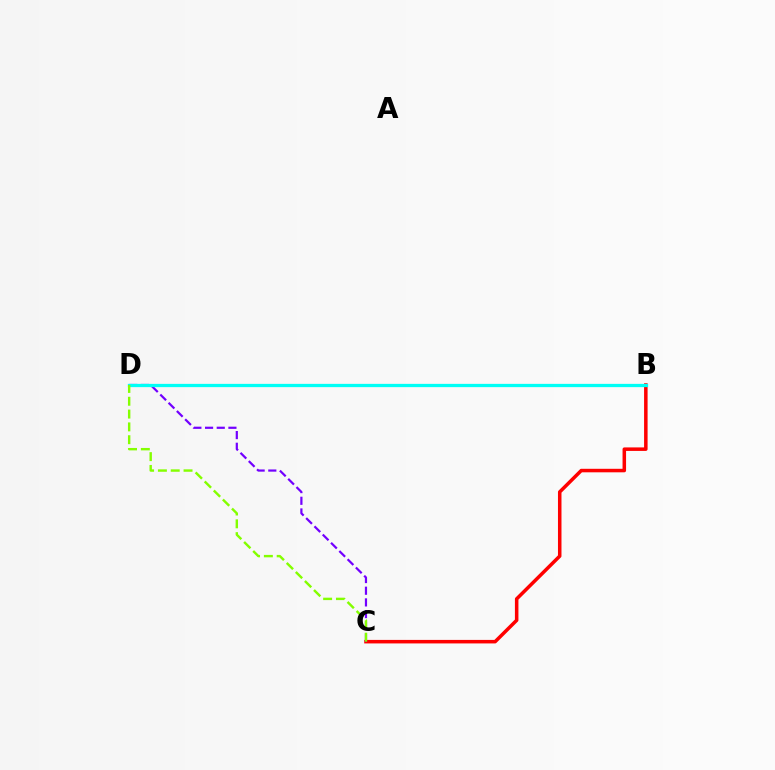{('B', 'C'): [{'color': '#ff0000', 'line_style': 'solid', 'thickness': 2.53}], ('C', 'D'): [{'color': '#7200ff', 'line_style': 'dashed', 'thickness': 1.59}, {'color': '#84ff00', 'line_style': 'dashed', 'thickness': 1.74}], ('B', 'D'): [{'color': '#00fff6', 'line_style': 'solid', 'thickness': 2.35}]}